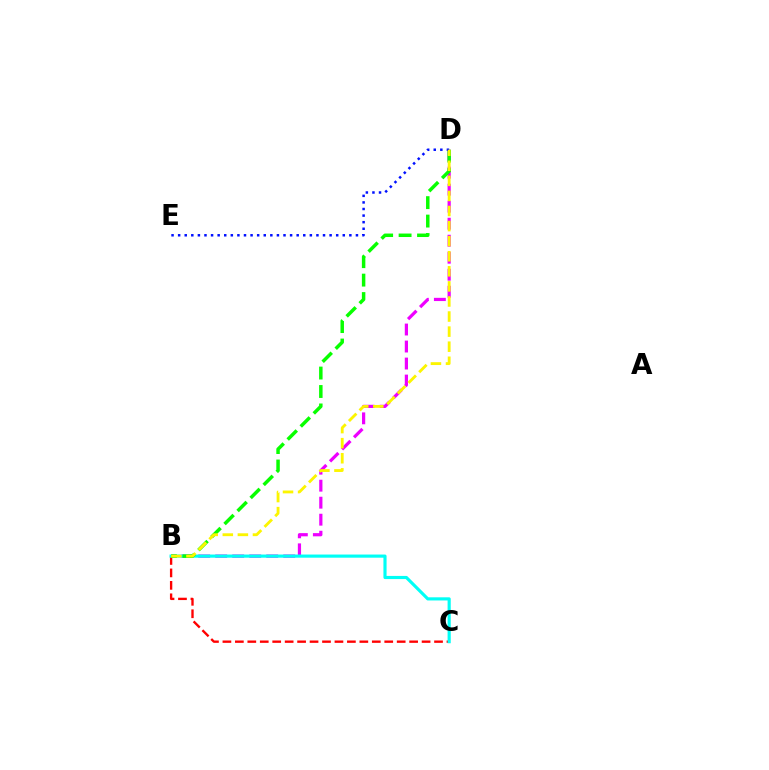{('B', 'C'): [{'color': '#ff0000', 'line_style': 'dashed', 'thickness': 1.69}, {'color': '#00fff6', 'line_style': 'solid', 'thickness': 2.27}], ('B', 'D'): [{'color': '#ee00ff', 'line_style': 'dashed', 'thickness': 2.31}, {'color': '#08ff00', 'line_style': 'dashed', 'thickness': 2.51}, {'color': '#fcf500', 'line_style': 'dashed', 'thickness': 2.05}], ('D', 'E'): [{'color': '#0010ff', 'line_style': 'dotted', 'thickness': 1.79}]}